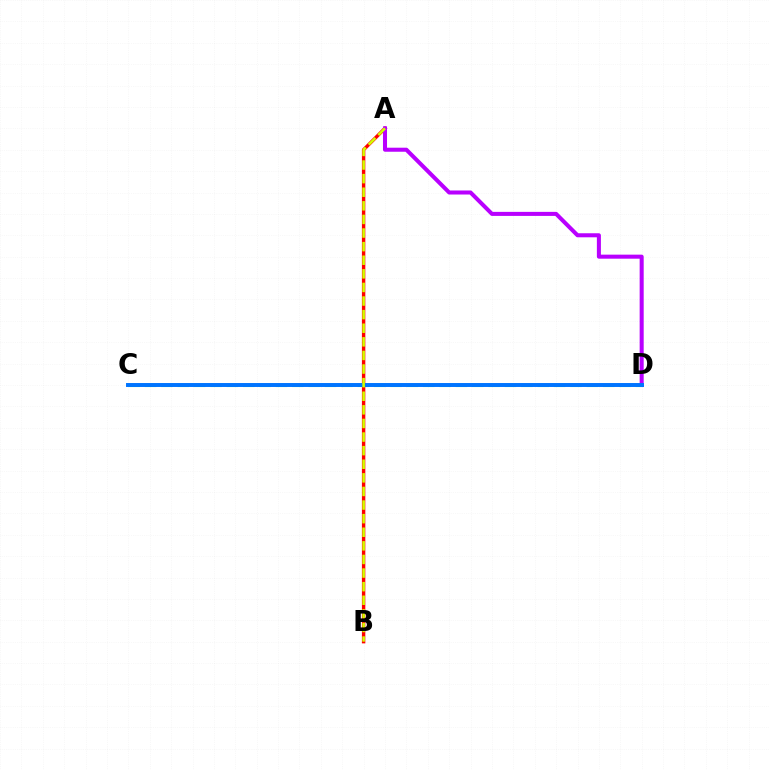{('A', 'B'): [{'color': '#ff0000', 'line_style': 'solid', 'thickness': 2.45}, {'color': '#d1ff00', 'line_style': 'dashed', 'thickness': 1.85}], ('A', 'D'): [{'color': '#b900ff', 'line_style': 'solid', 'thickness': 2.91}], ('C', 'D'): [{'color': '#00ff5c', 'line_style': 'dashed', 'thickness': 2.22}, {'color': '#0074ff', 'line_style': 'solid', 'thickness': 2.84}]}